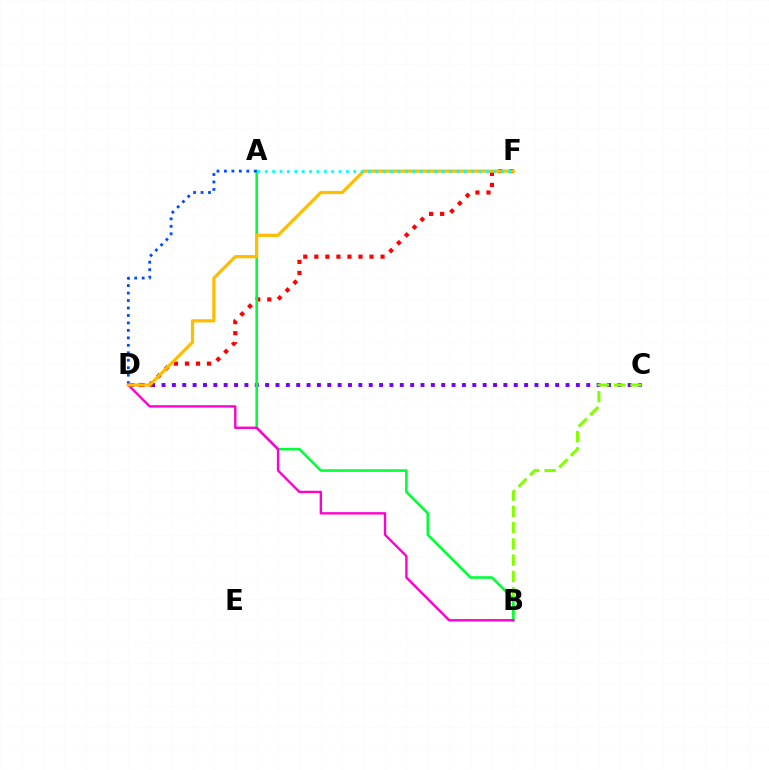{('C', 'D'): [{'color': '#7200ff', 'line_style': 'dotted', 'thickness': 2.81}], ('D', 'F'): [{'color': '#ff0000', 'line_style': 'dotted', 'thickness': 3.0}, {'color': '#ffbd00', 'line_style': 'solid', 'thickness': 2.31}], ('B', 'C'): [{'color': '#84ff00', 'line_style': 'dashed', 'thickness': 2.21}], ('A', 'B'): [{'color': '#00ff39', 'line_style': 'solid', 'thickness': 1.87}], ('B', 'D'): [{'color': '#ff00cf', 'line_style': 'solid', 'thickness': 1.71}], ('A', 'D'): [{'color': '#004bff', 'line_style': 'dotted', 'thickness': 2.03}], ('A', 'F'): [{'color': '#00fff6', 'line_style': 'dotted', 'thickness': 2.0}]}